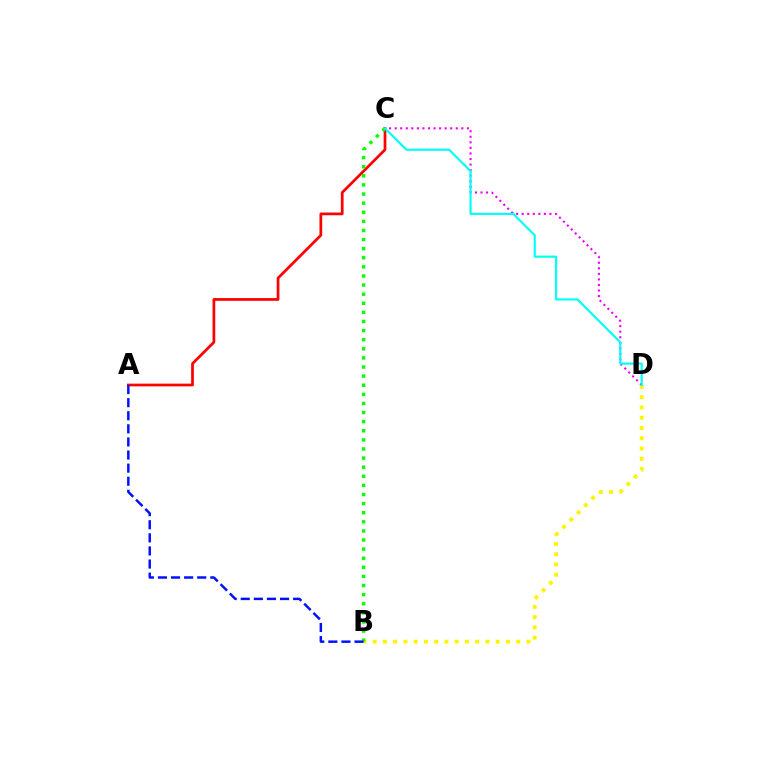{('A', 'C'): [{'color': '#ff0000', 'line_style': 'solid', 'thickness': 1.96}], ('C', 'D'): [{'color': '#ee00ff', 'line_style': 'dotted', 'thickness': 1.51}, {'color': '#00fff6', 'line_style': 'solid', 'thickness': 1.55}], ('B', 'D'): [{'color': '#fcf500', 'line_style': 'dotted', 'thickness': 2.79}], ('B', 'C'): [{'color': '#08ff00', 'line_style': 'dotted', 'thickness': 2.47}], ('A', 'B'): [{'color': '#0010ff', 'line_style': 'dashed', 'thickness': 1.78}]}